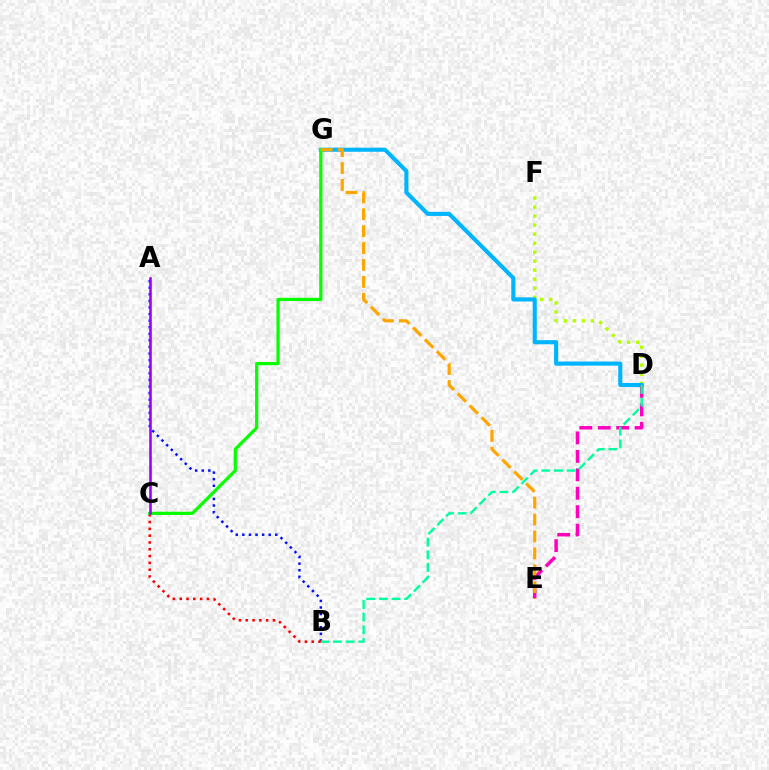{('A', 'B'): [{'color': '#0010ff', 'line_style': 'dotted', 'thickness': 1.79}], ('D', 'F'): [{'color': '#b3ff00', 'line_style': 'dotted', 'thickness': 2.45}], ('B', 'C'): [{'color': '#ff0000', 'line_style': 'dotted', 'thickness': 1.85}], ('D', 'G'): [{'color': '#00b5ff', 'line_style': 'solid', 'thickness': 2.95}], ('C', 'G'): [{'color': '#08ff00', 'line_style': 'solid', 'thickness': 2.31}], ('D', 'E'): [{'color': '#ff00bd', 'line_style': 'dashed', 'thickness': 2.51}], ('B', 'D'): [{'color': '#00ff9d', 'line_style': 'dashed', 'thickness': 1.72}], ('A', 'C'): [{'color': '#9b00ff', 'line_style': 'solid', 'thickness': 1.85}], ('E', 'G'): [{'color': '#ffa500', 'line_style': 'dashed', 'thickness': 2.3}]}